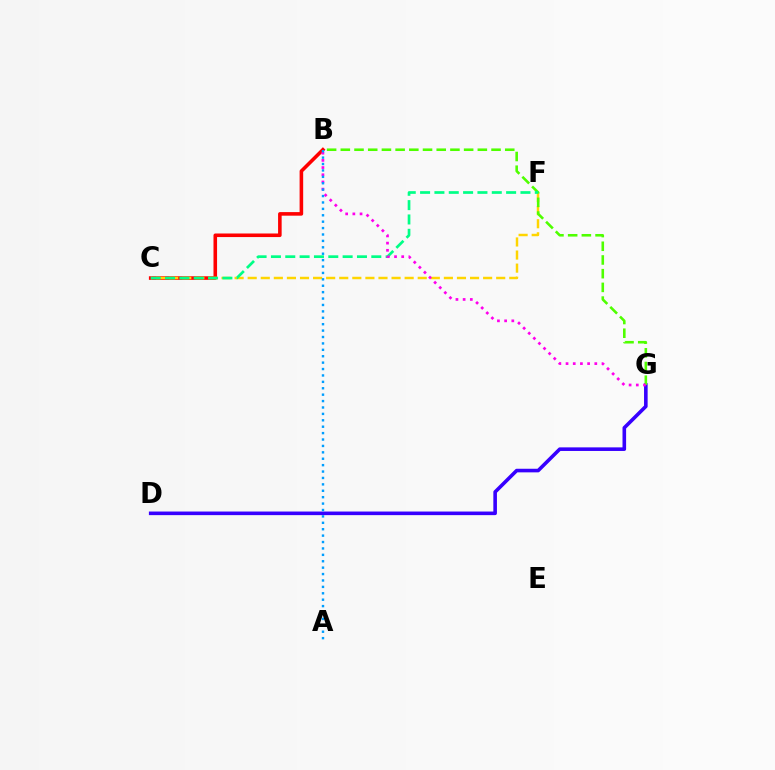{('D', 'G'): [{'color': '#3700ff', 'line_style': 'solid', 'thickness': 2.59}], ('B', 'C'): [{'color': '#ff0000', 'line_style': 'solid', 'thickness': 2.57}], ('C', 'F'): [{'color': '#ffd500', 'line_style': 'dashed', 'thickness': 1.78}, {'color': '#00ff86', 'line_style': 'dashed', 'thickness': 1.95}], ('B', 'G'): [{'color': '#4fff00', 'line_style': 'dashed', 'thickness': 1.86}, {'color': '#ff00ed', 'line_style': 'dotted', 'thickness': 1.95}], ('A', 'B'): [{'color': '#009eff', 'line_style': 'dotted', 'thickness': 1.74}]}